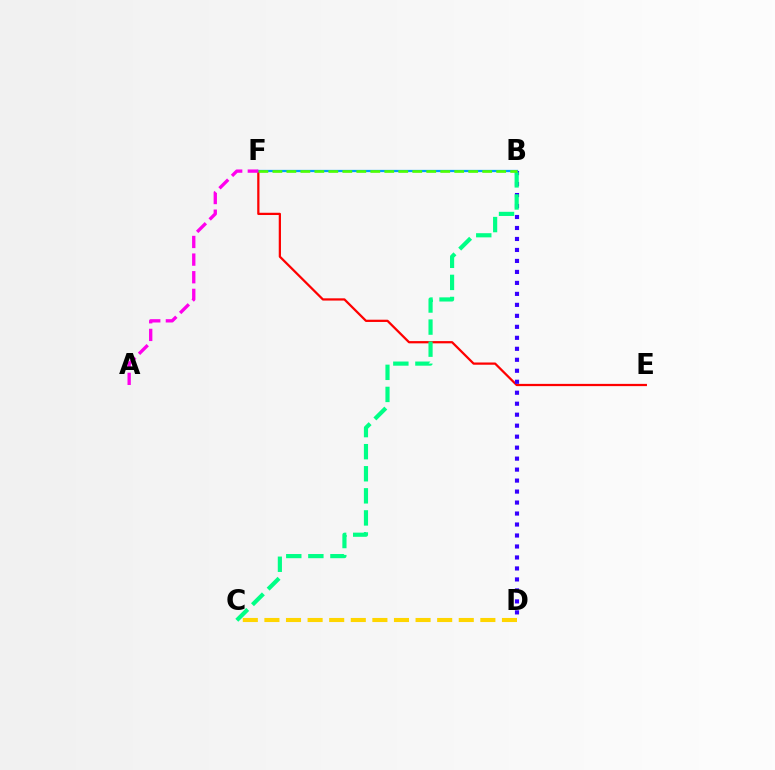{('E', 'F'): [{'color': '#ff0000', 'line_style': 'solid', 'thickness': 1.62}], ('C', 'D'): [{'color': '#ffd500', 'line_style': 'dashed', 'thickness': 2.93}], ('B', 'D'): [{'color': '#3700ff', 'line_style': 'dotted', 'thickness': 2.98}], ('B', 'F'): [{'color': '#009eff', 'line_style': 'solid', 'thickness': 1.63}, {'color': '#4fff00', 'line_style': 'dashed', 'thickness': 1.9}], ('B', 'C'): [{'color': '#00ff86', 'line_style': 'dashed', 'thickness': 3.0}], ('A', 'F'): [{'color': '#ff00ed', 'line_style': 'dashed', 'thickness': 2.4}]}